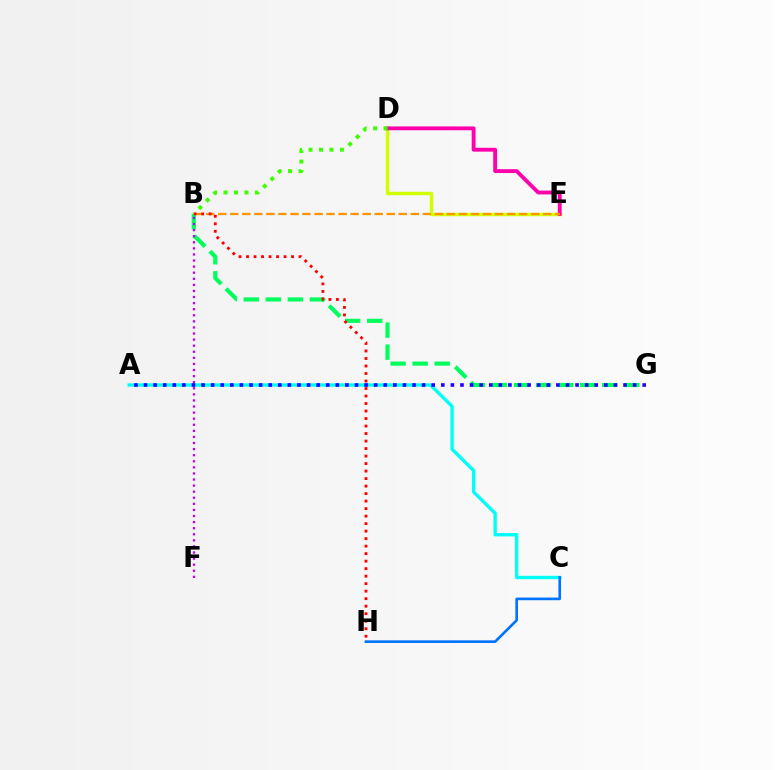{('A', 'C'): [{'color': '#00fff6', 'line_style': 'solid', 'thickness': 2.43}], ('C', 'H'): [{'color': '#0074ff', 'line_style': 'solid', 'thickness': 1.9}], ('D', 'E'): [{'color': '#d1ff00', 'line_style': 'solid', 'thickness': 2.46}, {'color': '#ff00ac', 'line_style': 'solid', 'thickness': 2.77}], ('B', 'G'): [{'color': '#00ff5c', 'line_style': 'dashed', 'thickness': 3.0}], ('B', 'F'): [{'color': '#b900ff', 'line_style': 'dotted', 'thickness': 1.65}], ('B', 'D'): [{'color': '#3dff00', 'line_style': 'dotted', 'thickness': 2.85}], ('A', 'G'): [{'color': '#2500ff', 'line_style': 'dotted', 'thickness': 2.61}], ('B', 'E'): [{'color': '#ff9400', 'line_style': 'dashed', 'thickness': 1.63}], ('B', 'H'): [{'color': '#ff0000', 'line_style': 'dotted', 'thickness': 2.04}]}